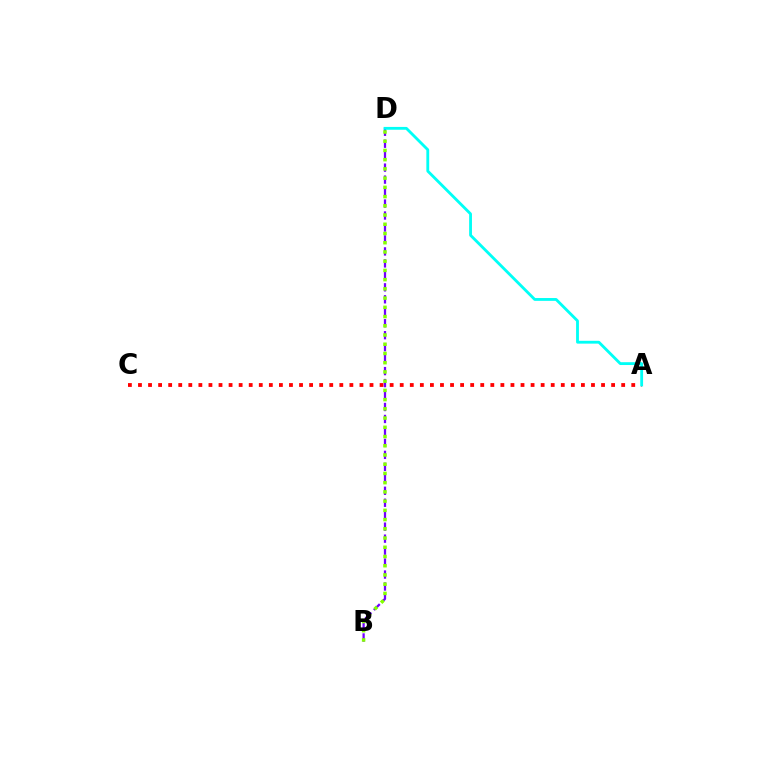{('A', 'C'): [{'color': '#ff0000', 'line_style': 'dotted', 'thickness': 2.74}], ('B', 'D'): [{'color': '#7200ff', 'line_style': 'dashed', 'thickness': 1.63}, {'color': '#84ff00', 'line_style': 'dotted', 'thickness': 2.51}], ('A', 'D'): [{'color': '#00fff6', 'line_style': 'solid', 'thickness': 2.03}]}